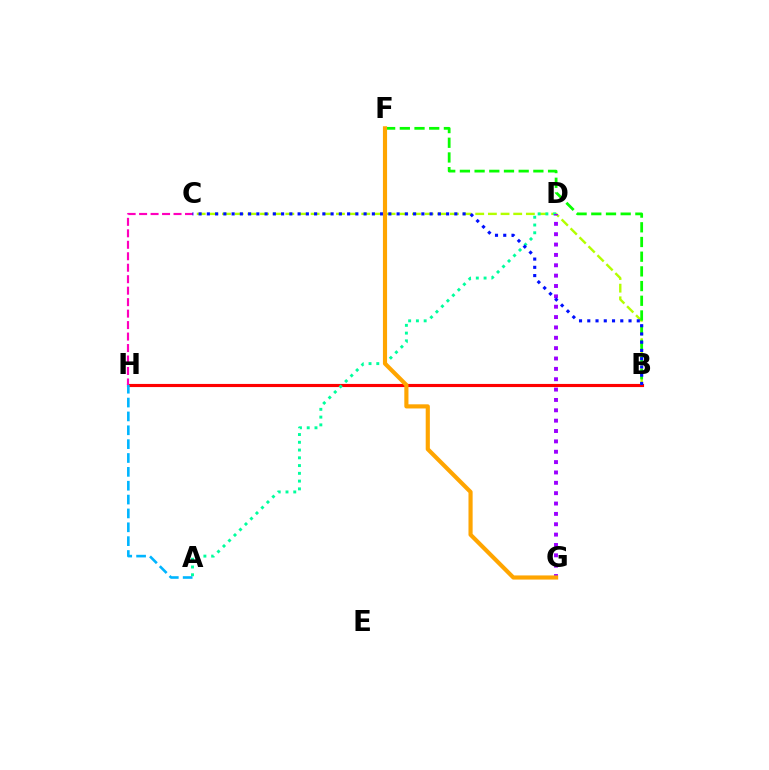{('B', 'H'): [{'color': '#ff0000', 'line_style': 'solid', 'thickness': 2.26}], ('B', 'C'): [{'color': '#b3ff00', 'line_style': 'dashed', 'thickness': 1.72}, {'color': '#0010ff', 'line_style': 'dotted', 'thickness': 2.24}], ('A', 'D'): [{'color': '#00ff9d', 'line_style': 'dotted', 'thickness': 2.11}], ('B', 'F'): [{'color': '#08ff00', 'line_style': 'dashed', 'thickness': 2.0}], ('D', 'G'): [{'color': '#9b00ff', 'line_style': 'dotted', 'thickness': 2.81}], ('C', 'H'): [{'color': '#ff00bd', 'line_style': 'dashed', 'thickness': 1.56}], ('A', 'H'): [{'color': '#00b5ff', 'line_style': 'dashed', 'thickness': 1.88}], ('F', 'G'): [{'color': '#ffa500', 'line_style': 'solid', 'thickness': 2.98}]}